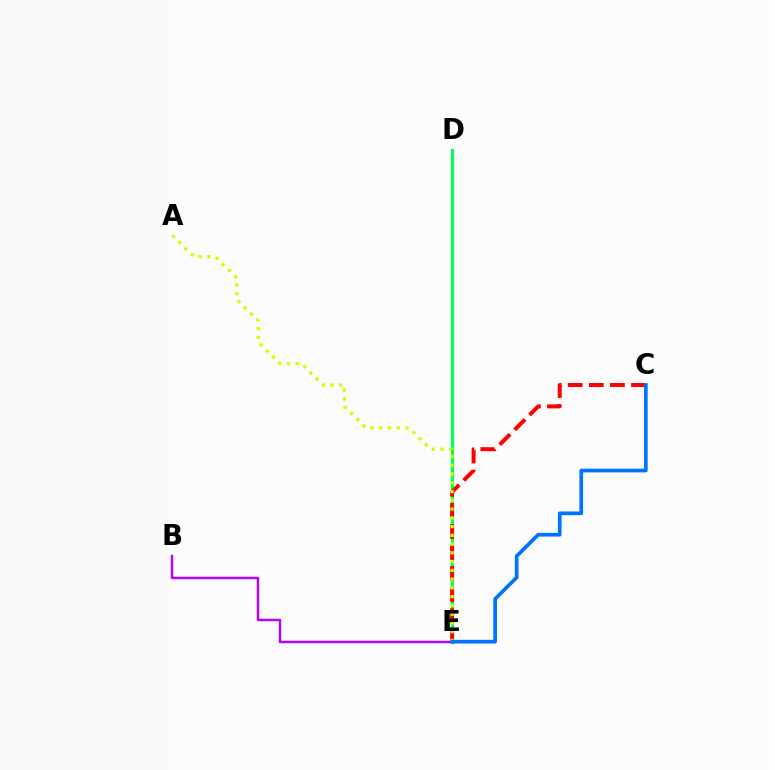{('D', 'E'): [{'color': '#00ff5c', 'line_style': 'solid', 'thickness': 2.3}], ('C', 'E'): [{'color': '#ff0000', 'line_style': 'dashed', 'thickness': 2.86}, {'color': '#0074ff', 'line_style': 'solid', 'thickness': 2.66}], ('B', 'E'): [{'color': '#b900ff', 'line_style': 'solid', 'thickness': 1.76}], ('A', 'E'): [{'color': '#d1ff00', 'line_style': 'dotted', 'thickness': 2.38}]}